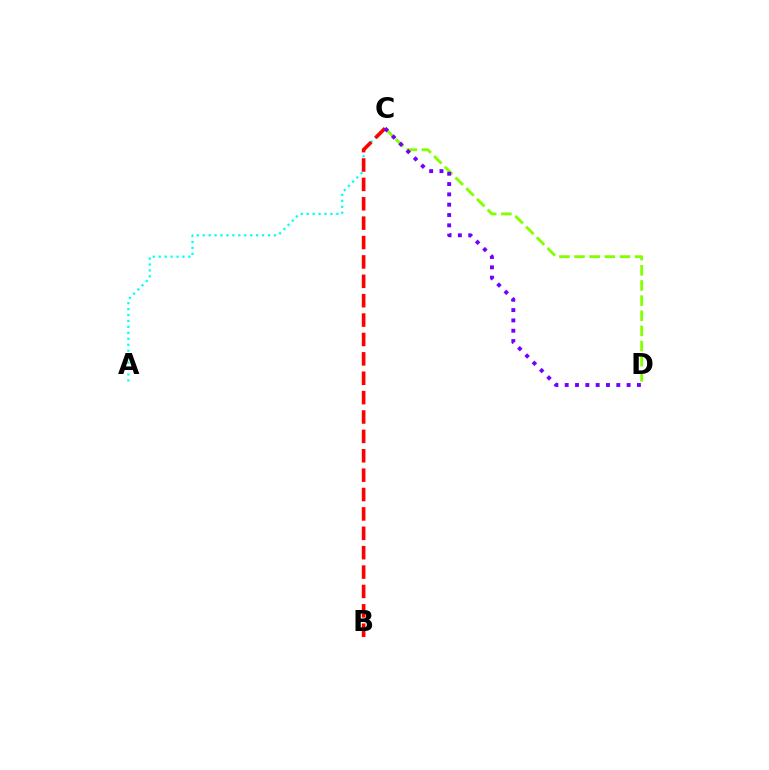{('A', 'C'): [{'color': '#00fff6', 'line_style': 'dotted', 'thickness': 1.61}], ('C', 'D'): [{'color': '#84ff00', 'line_style': 'dashed', 'thickness': 2.06}, {'color': '#7200ff', 'line_style': 'dotted', 'thickness': 2.8}], ('B', 'C'): [{'color': '#ff0000', 'line_style': 'dashed', 'thickness': 2.63}]}